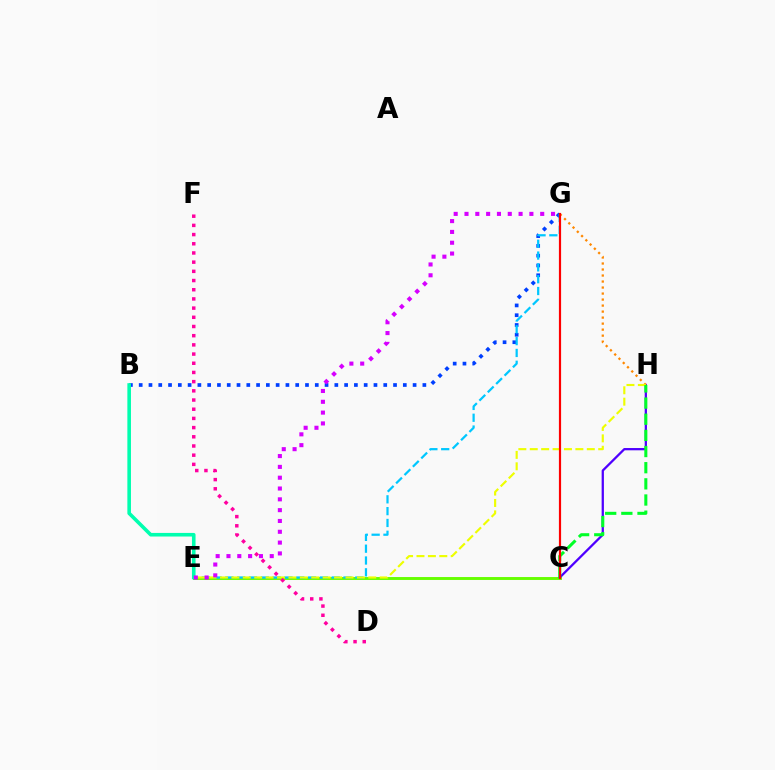{('C', 'E'): [{'color': '#66ff00', 'line_style': 'solid', 'thickness': 2.1}], ('C', 'H'): [{'color': '#4f00ff', 'line_style': 'solid', 'thickness': 1.64}, {'color': '#00ff27', 'line_style': 'dashed', 'thickness': 2.19}], ('G', 'H'): [{'color': '#ff8800', 'line_style': 'dotted', 'thickness': 1.63}], ('B', 'G'): [{'color': '#003fff', 'line_style': 'dotted', 'thickness': 2.66}], ('E', 'G'): [{'color': '#00c7ff', 'line_style': 'dashed', 'thickness': 1.61}, {'color': '#d600ff', 'line_style': 'dotted', 'thickness': 2.94}], ('B', 'E'): [{'color': '#00ffaf', 'line_style': 'solid', 'thickness': 2.59}], ('E', 'H'): [{'color': '#eeff00', 'line_style': 'dashed', 'thickness': 1.55}], ('D', 'F'): [{'color': '#ff00a0', 'line_style': 'dotted', 'thickness': 2.5}], ('C', 'G'): [{'color': '#ff0000', 'line_style': 'solid', 'thickness': 1.58}]}